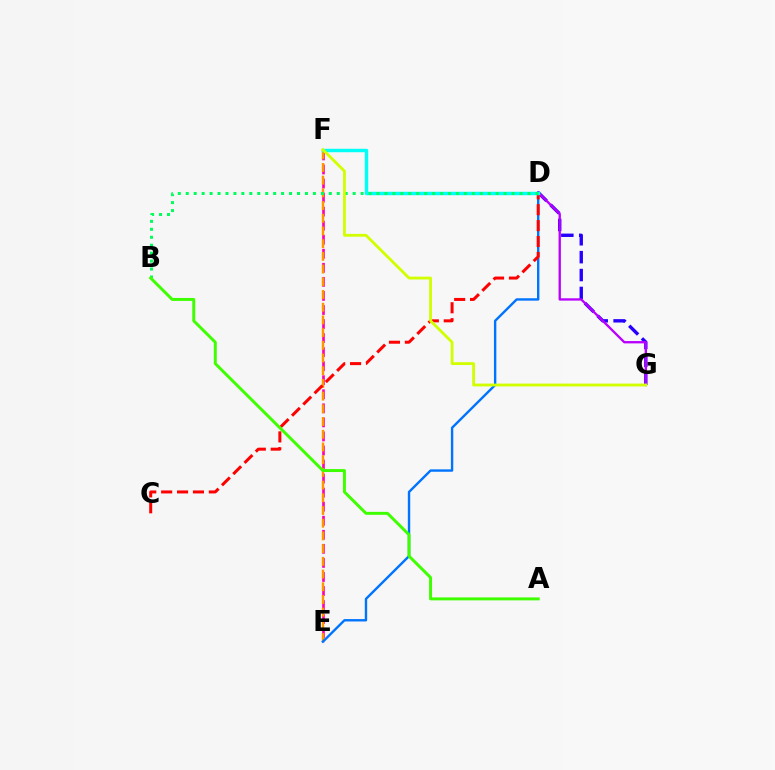{('E', 'F'): [{'color': '#ff00ac', 'line_style': 'dashed', 'thickness': 1.91}, {'color': '#ff9400', 'line_style': 'dashed', 'thickness': 1.73}], ('D', 'G'): [{'color': '#2500ff', 'line_style': 'dashed', 'thickness': 2.43}, {'color': '#b900ff', 'line_style': 'solid', 'thickness': 1.68}], ('D', 'E'): [{'color': '#0074ff', 'line_style': 'solid', 'thickness': 1.72}], ('C', 'D'): [{'color': '#ff0000', 'line_style': 'dashed', 'thickness': 2.16}], ('D', 'F'): [{'color': '#00fff6', 'line_style': 'solid', 'thickness': 2.48}], ('B', 'D'): [{'color': '#00ff5c', 'line_style': 'dotted', 'thickness': 2.16}], ('A', 'B'): [{'color': '#3dff00', 'line_style': 'solid', 'thickness': 2.12}], ('F', 'G'): [{'color': '#d1ff00', 'line_style': 'solid', 'thickness': 2.03}]}